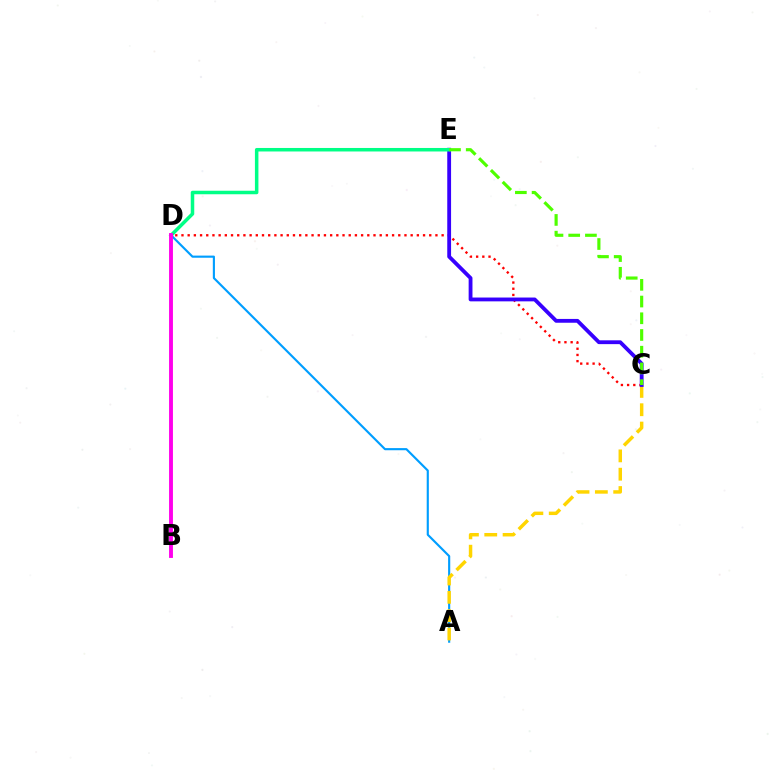{('C', 'D'): [{'color': '#ff0000', 'line_style': 'dotted', 'thickness': 1.68}], ('A', 'D'): [{'color': '#009eff', 'line_style': 'solid', 'thickness': 1.54}], ('A', 'C'): [{'color': '#ffd500', 'line_style': 'dashed', 'thickness': 2.49}], ('C', 'E'): [{'color': '#3700ff', 'line_style': 'solid', 'thickness': 2.75}, {'color': '#4fff00', 'line_style': 'dashed', 'thickness': 2.27}], ('D', 'E'): [{'color': '#00ff86', 'line_style': 'solid', 'thickness': 2.52}], ('B', 'D'): [{'color': '#ff00ed', 'line_style': 'solid', 'thickness': 2.8}]}